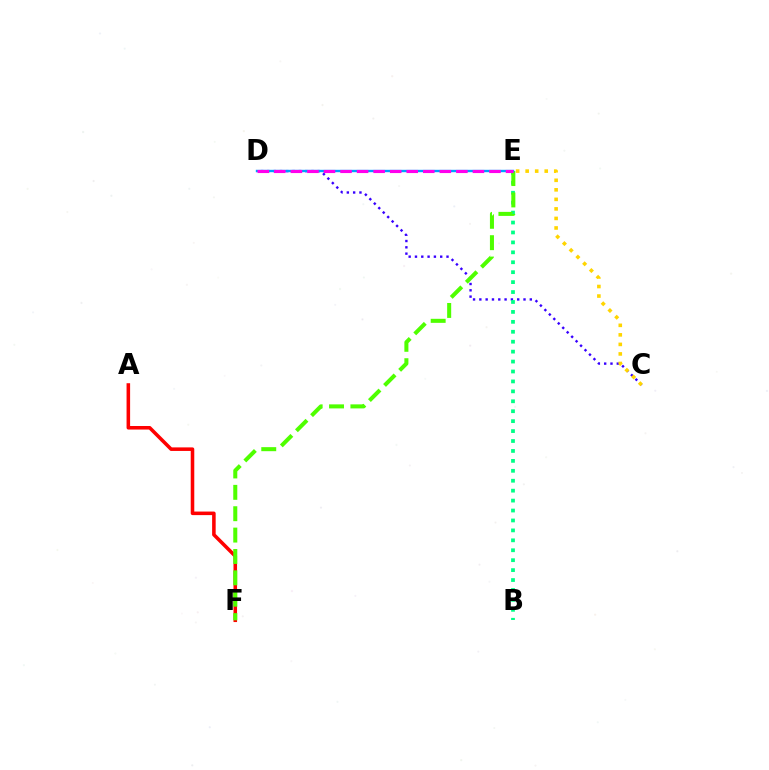{('C', 'D'): [{'color': '#3700ff', 'line_style': 'dotted', 'thickness': 1.71}], ('A', 'F'): [{'color': '#ff0000', 'line_style': 'solid', 'thickness': 2.56}], ('B', 'E'): [{'color': '#00ff86', 'line_style': 'dotted', 'thickness': 2.7}], ('E', 'F'): [{'color': '#4fff00', 'line_style': 'dashed', 'thickness': 2.9}], ('C', 'E'): [{'color': '#ffd500', 'line_style': 'dotted', 'thickness': 2.59}], ('D', 'E'): [{'color': '#009eff', 'line_style': 'solid', 'thickness': 1.71}, {'color': '#ff00ed', 'line_style': 'dashed', 'thickness': 2.25}]}